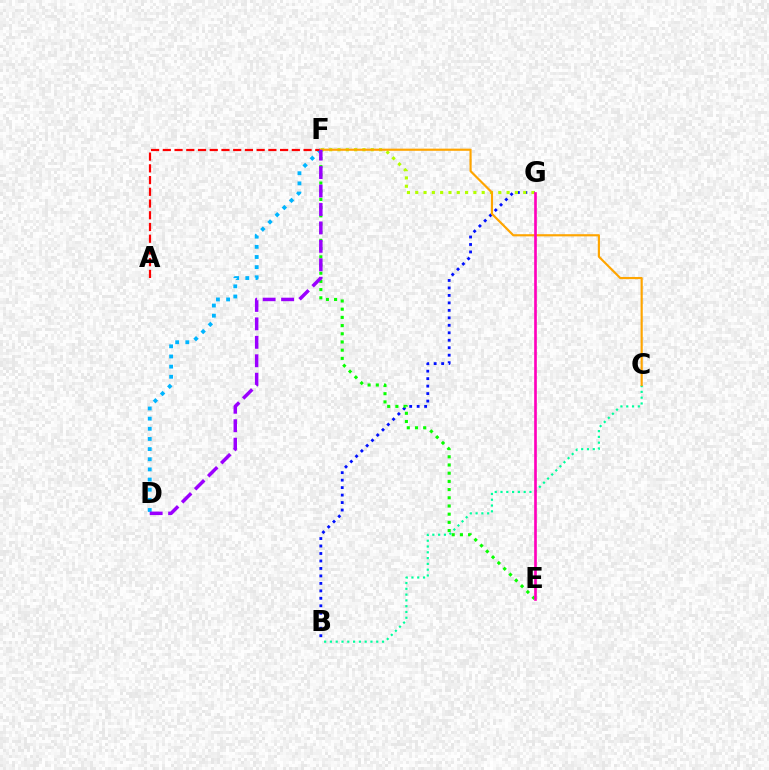{('D', 'F'): [{'color': '#00b5ff', 'line_style': 'dotted', 'thickness': 2.76}, {'color': '#9b00ff', 'line_style': 'dashed', 'thickness': 2.51}], ('B', 'G'): [{'color': '#0010ff', 'line_style': 'dotted', 'thickness': 2.03}], ('F', 'G'): [{'color': '#b3ff00', 'line_style': 'dotted', 'thickness': 2.26}], ('A', 'F'): [{'color': '#ff0000', 'line_style': 'dashed', 'thickness': 1.59}], ('E', 'F'): [{'color': '#08ff00', 'line_style': 'dotted', 'thickness': 2.23}], ('B', 'C'): [{'color': '#00ff9d', 'line_style': 'dotted', 'thickness': 1.57}], ('C', 'F'): [{'color': '#ffa500', 'line_style': 'solid', 'thickness': 1.57}], ('E', 'G'): [{'color': '#ff00bd', 'line_style': 'solid', 'thickness': 1.91}]}